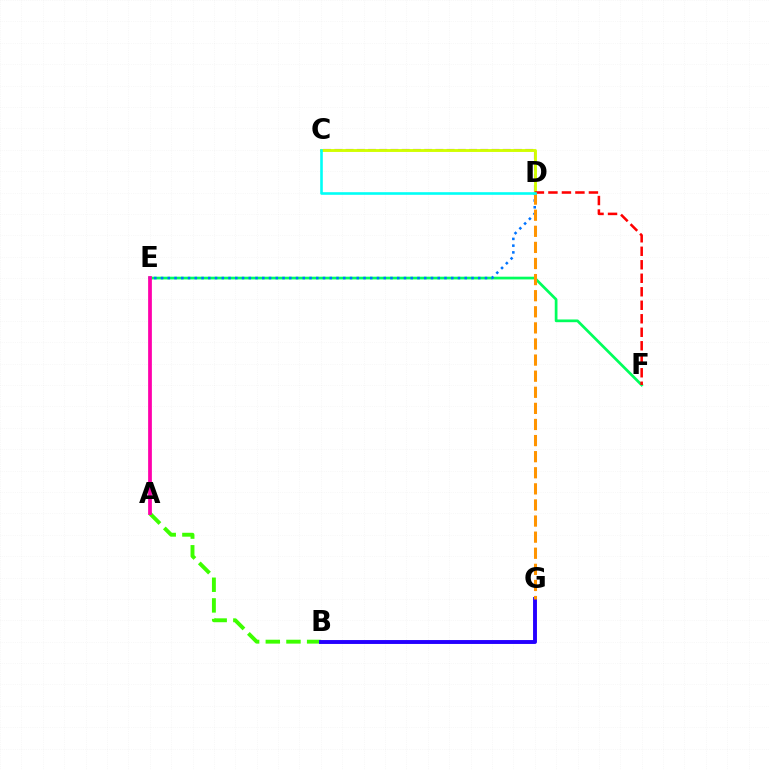{('E', 'F'): [{'color': '#00ff5c', 'line_style': 'solid', 'thickness': 1.96}], ('A', 'B'): [{'color': '#3dff00', 'line_style': 'dashed', 'thickness': 2.81}], ('A', 'E'): [{'color': '#ff00ac', 'line_style': 'solid', 'thickness': 2.7}], ('B', 'G'): [{'color': '#2500ff', 'line_style': 'solid', 'thickness': 2.8}], ('C', 'D'): [{'color': '#b900ff', 'line_style': 'dashed', 'thickness': 1.53}, {'color': '#d1ff00', 'line_style': 'solid', 'thickness': 2.07}, {'color': '#00fff6', 'line_style': 'solid', 'thickness': 1.88}], ('D', 'E'): [{'color': '#0074ff', 'line_style': 'dotted', 'thickness': 1.83}], ('D', 'F'): [{'color': '#ff0000', 'line_style': 'dashed', 'thickness': 1.83}], ('D', 'G'): [{'color': '#ff9400', 'line_style': 'dashed', 'thickness': 2.19}]}